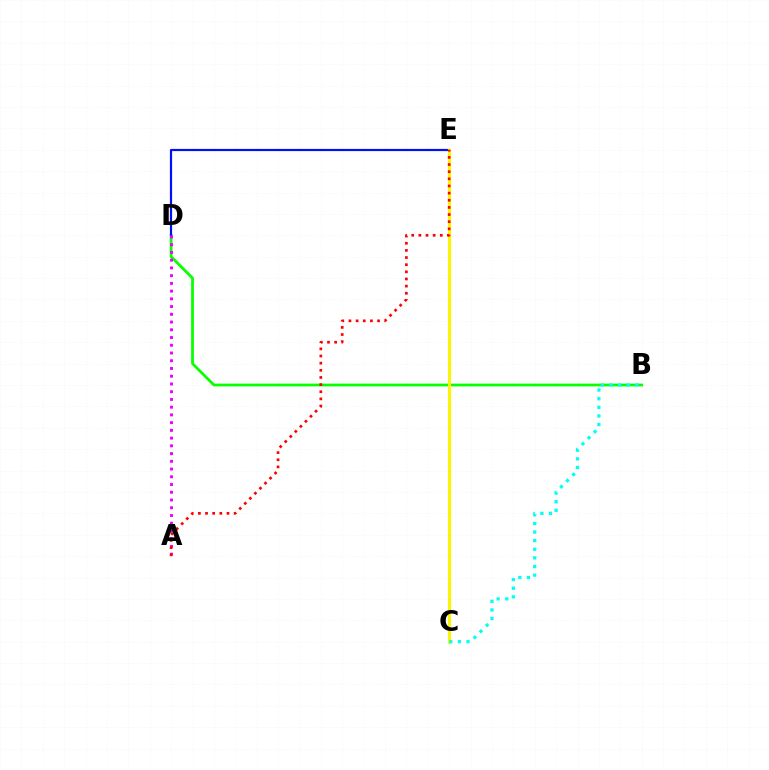{('B', 'D'): [{'color': '#08ff00', 'line_style': 'solid', 'thickness': 1.98}], ('D', 'E'): [{'color': '#0010ff', 'line_style': 'solid', 'thickness': 1.58}], ('C', 'E'): [{'color': '#fcf500', 'line_style': 'solid', 'thickness': 2.19}], ('A', 'D'): [{'color': '#ee00ff', 'line_style': 'dotted', 'thickness': 2.1}], ('A', 'E'): [{'color': '#ff0000', 'line_style': 'dotted', 'thickness': 1.94}], ('B', 'C'): [{'color': '#00fff6', 'line_style': 'dotted', 'thickness': 2.34}]}